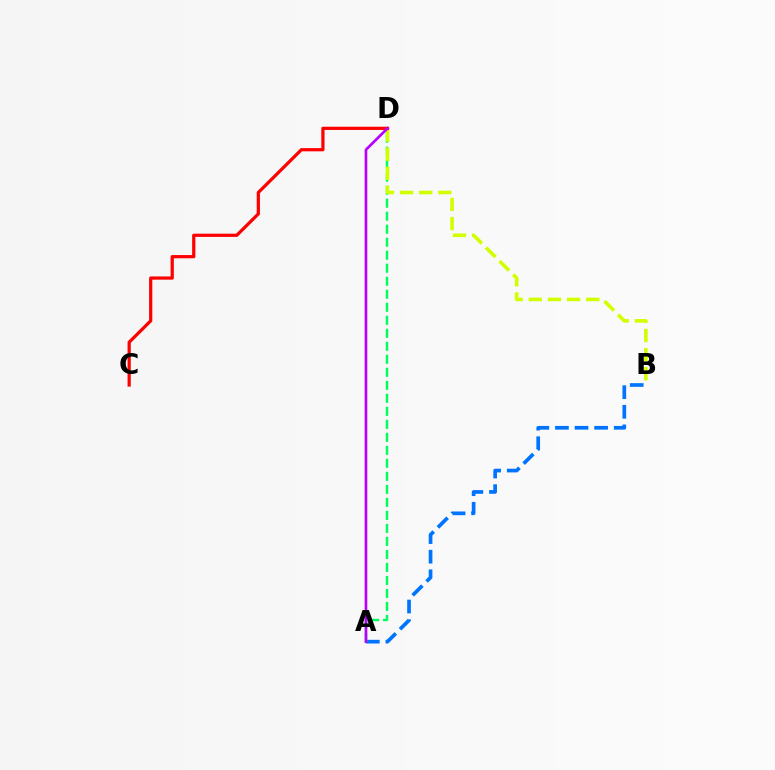{('A', 'B'): [{'color': '#0074ff', 'line_style': 'dashed', 'thickness': 2.66}], ('A', 'D'): [{'color': '#00ff5c', 'line_style': 'dashed', 'thickness': 1.77}, {'color': '#b900ff', 'line_style': 'solid', 'thickness': 1.93}], ('B', 'D'): [{'color': '#d1ff00', 'line_style': 'dashed', 'thickness': 2.6}], ('C', 'D'): [{'color': '#ff0000', 'line_style': 'solid', 'thickness': 2.32}]}